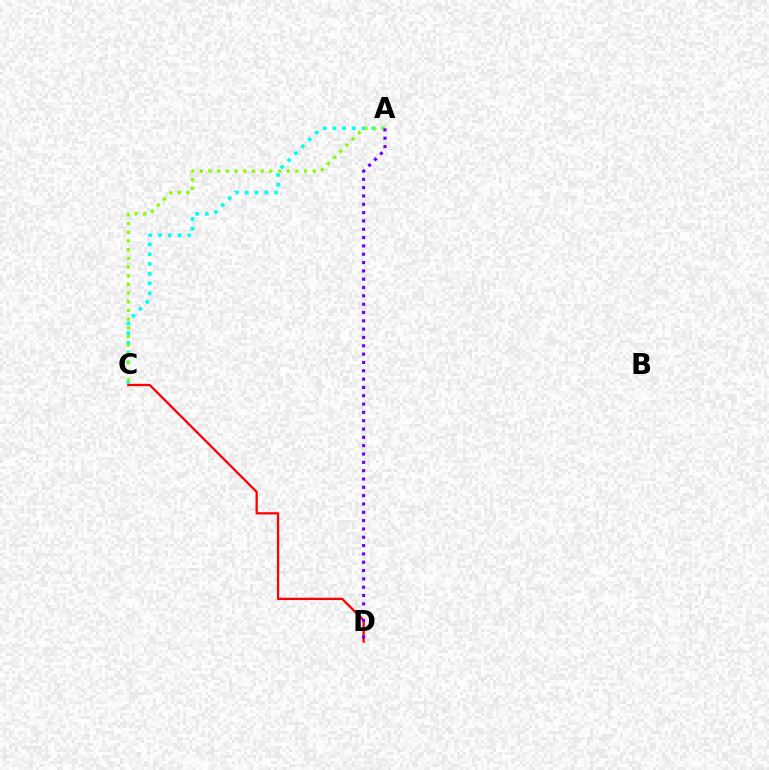{('A', 'C'): [{'color': '#00fff6', 'line_style': 'dotted', 'thickness': 2.65}, {'color': '#84ff00', 'line_style': 'dotted', 'thickness': 2.36}], ('C', 'D'): [{'color': '#ff0000', 'line_style': 'solid', 'thickness': 1.64}], ('A', 'D'): [{'color': '#7200ff', 'line_style': 'dotted', 'thickness': 2.26}]}